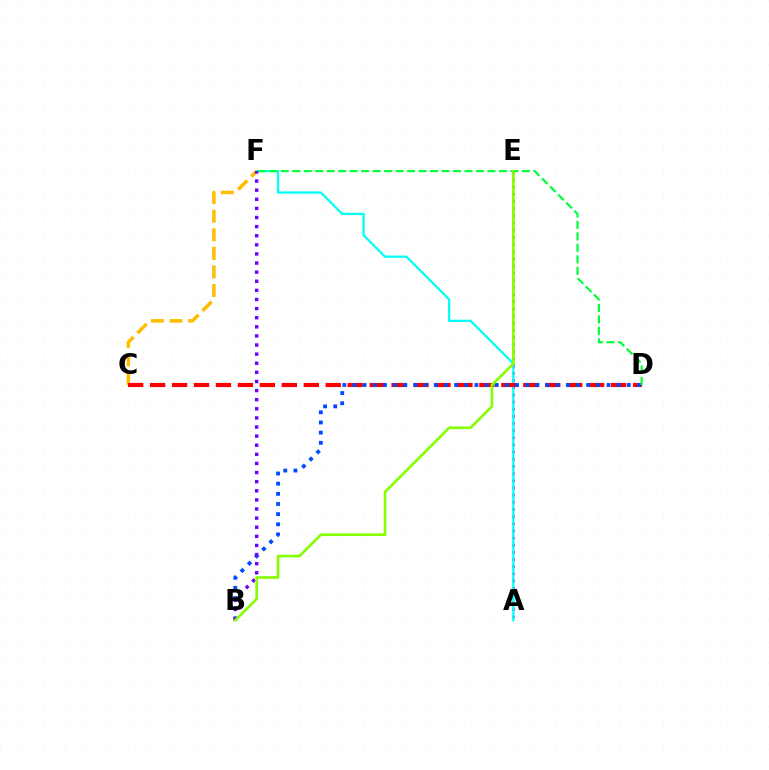{('A', 'E'): [{'color': '#ff00cf', 'line_style': 'dotted', 'thickness': 1.95}], ('A', 'F'): [{'color': '#00fff6', 'line_style': 'solid', 'thickness': 1.63}], ('C', 'F'): [{'color': '#ffbd00', 'line_style': 'dashed', 'thickness': 2.52}], ('C', 'D'): [{'color': '#ff0000', 'line_style': 'dashed', 'thickness': 2.98}], ('B', 'D'): [{'color': '#004bff', 'line_style': 'dotted', 'thickness': 2.76}], ('D', 'F'): [{'color': '#00ff39', 'line_style': 'dashed', 'thickness': 1.56}], ('B', 'F'): [{'color': '#7200ff', 'line_style': 'dotted', 'thickness': 2.47}], ('B', 'E'): [{'color': '#84ff00', 'line_style': 'solid', 'thickness': 1.9}]}